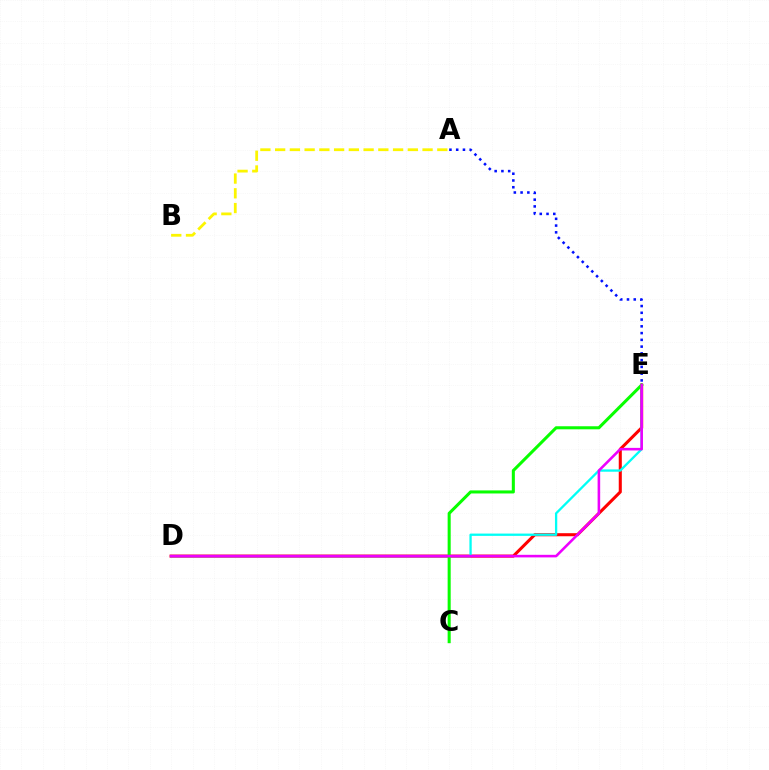{('D', 'E'): [{'color': '#ff0000', 'line_style': 'solid', 'thickness': 2.2}, {'color': '#00fff6', 'line_style': 'solid', 'thickness': 1.66}, {'color': '#ee00ff', 'line_style': 'solid', 'thickness': 1.86}], ('C', 'E'): [{'color': '#08ff00', 'line_style': 'solid', 'thickness': 2.2}], ('A', 'E'): [{'color': '#0010ff', 'line_style': 'dotted', 'thickness': 1.84}], ('A', 'B'): [{'color': '#fcf500', 'line_style': 'dashed', 'thickness': 2.0}]}